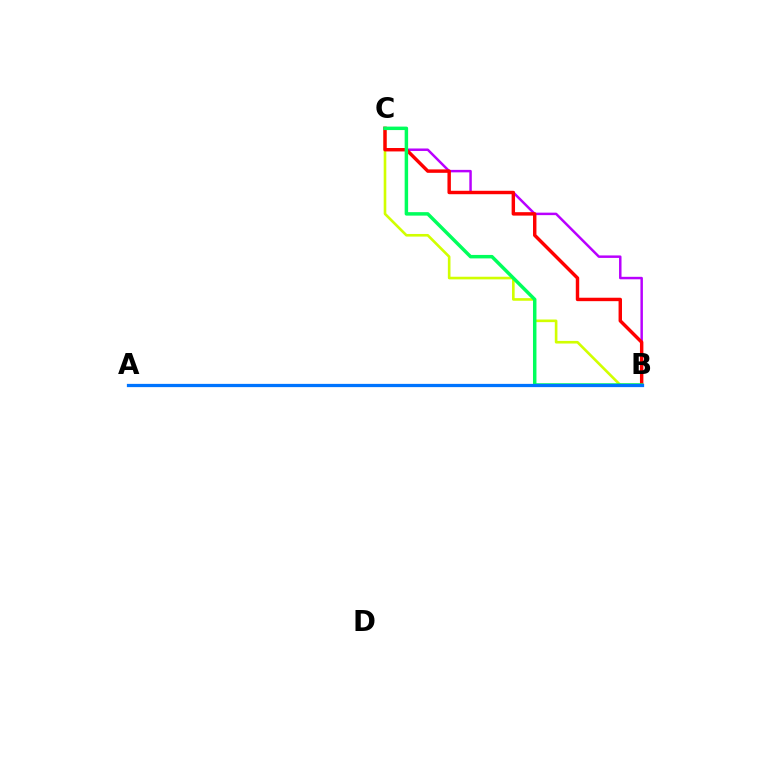{('B', 'C'): [{'color': '#d1ff00', 'line_style': 'solid', 'thickness': 1.89}, {'color': '#b900ff', 'line_style': 'solid', 'thickness': 1.78}, {'color': '#ff0000', 'line_style': 'solid', 'thickness': 2.47}, {'color': '#00ff5c', 'line_style': 'solid', 'thickness': 2.5}], ('A', 'B'): [{'color': '#0074ff', 'line_style': 'solid', 'thickness': 2.34}]}